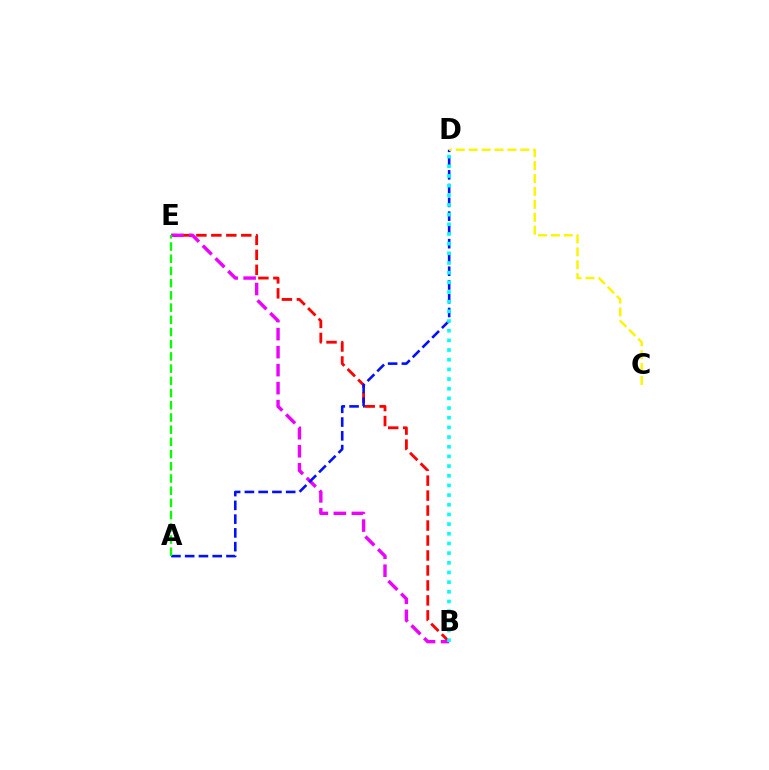{('B', 'E'): [{'color': '#ff0000', 'line_style': 'dashed', 'thickness': 2.03}, {'color': '#ee00ff', 'line_style': 'dashed', 'thickness': 2.44}], ('A', 'D'): [{'color': '#0010ff', 'line_style': 'dashed', 'thickness': 1.87}], ('A', 'E'): [{'color': '#08ff00', 'line_style': 'dashed', 'thickness': 1.66}], ('B', 'D'): [{'color': '#00fff6', 'line_style': 'dotted', 'thickness': 2.63}], ('C', 'D'): [{'color': '#fcf500', 'line_style': 'dashed', 'thickness': 1.75}]}